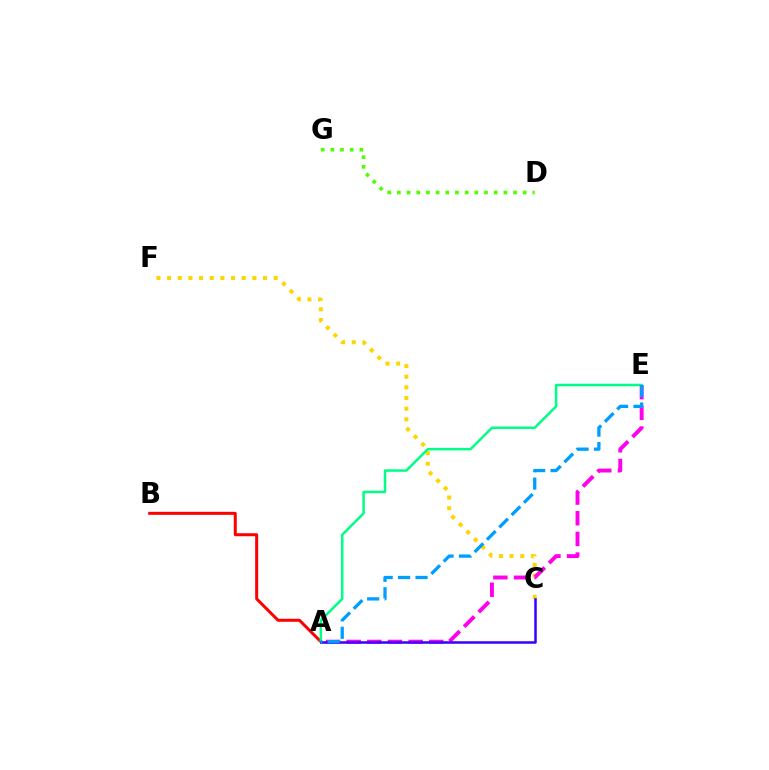{('A', 'B'): [{'color': '#ff0000', 'line_style': 'solid', 'thickness': 2.17}], ('D', 'G'): [{'color': '#4fff00', 'line_style': 'dotted', 'thickness': 2.63}], ('C', 'F'): [{'color': '#ffd500', 'line_style': 'dotted', 'thickness': 2.9}], ('A', 'E'): [{'color': '#00ff86', 'line_style': 'solid', 'thickness': 1.8}, {'color': '#ff00ed', 'line_style': 'dashed', 'thickness': 2.8}, {'color': '#009eff', 'line_style': 'dashed', 'thickness': 2.37}], ('A', 'C'): [{'color': '#3700ff', 'line_style': 'solid', 'thickness': 1.81}]}